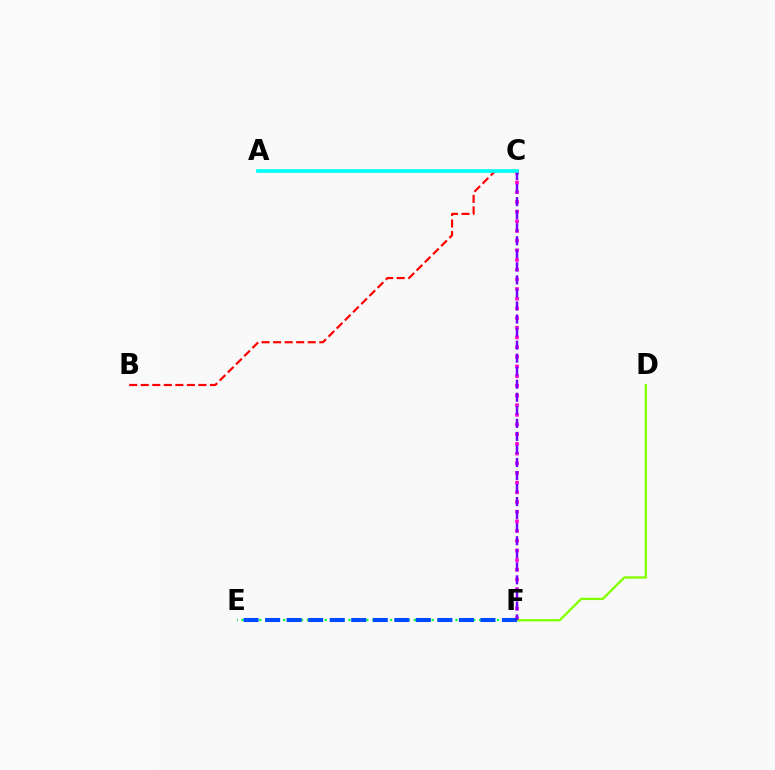{('C', 'F'): [{'color': '#ff00cf', 'line_style': 'dotted', 'thickness': 2.63}, {'color': '#7200ff', 'line_style': 'dashed', 'thickness': 1.77}], ('E', 'F'): [{'color': '#00ff39', 'line_style': 'dotted', 'thickness': 1.61}, {'color': '#004bff', 'line_style': 'dashed', 'thickness': 2.93}], ('A', 'C'): [{'color': '#ffbd00', 'line_style': 'solid', 'thickness': 1.62}, {'color': '#00fff6', 'line_style': 'solid', 'thickness': 2.63}], ('D', 'F'): [{'color': '#84ff00', 'line_style': 'solid', 'thickness': 1.68}], ('B', 'C'): [{'color': '#ff0000', 'line_style': 'dashed', 'thickness': 1.57}]}